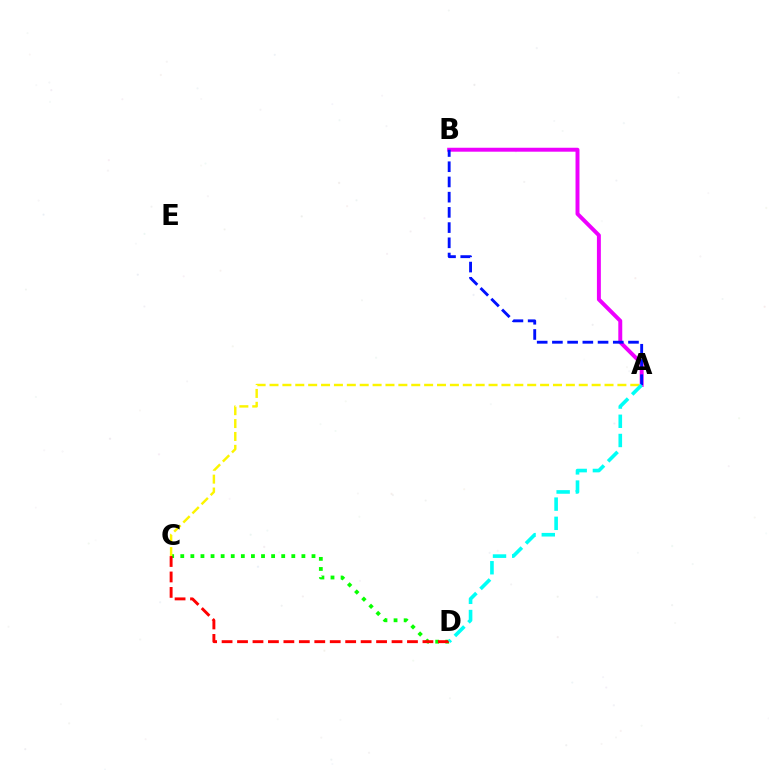{('C', 'D'): [{'color': '#08ff00', 'line_style': 'dotted', 'thickness': 2.74}, {'color': '#ff0000', 'line_style': 'dashed', 'thickness': 2.1}], ('A', 'B'): [{'color': '#ee00ff', 'line_style': 'solid', 'thickness': 2.84}, {'color': '#0010ff', 'line_style': 'dashed', 'thickness': 2.07}], ('A', 'C'): [{'color': '#fcf500', 'line_style': 'dashed', 'thickness': 1.75}], ('A', 'D'): [{'color': '#00fff6', 'line_style': 'dashed', 'thickness': 2.61}]}